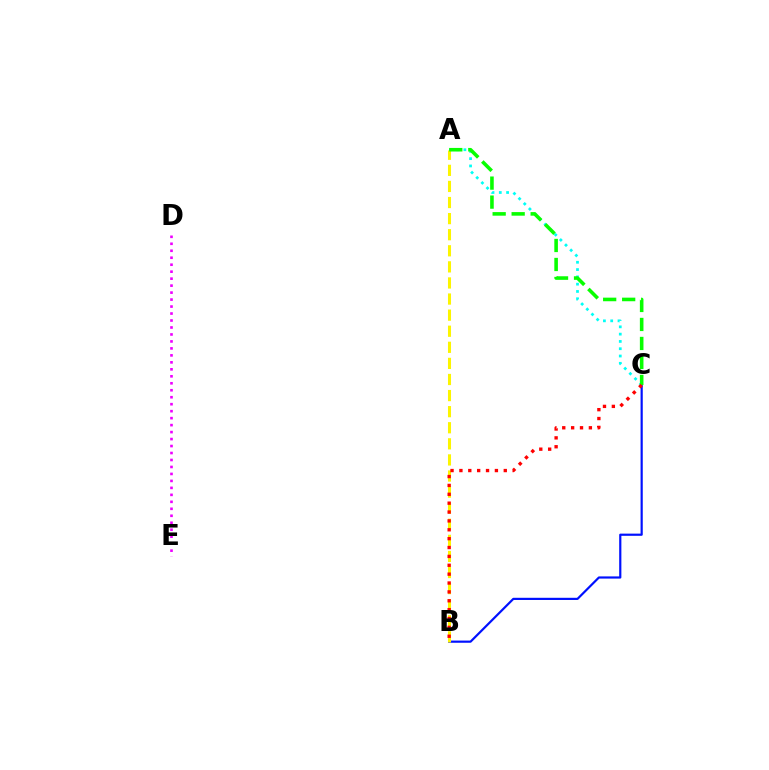{('B', 'C'): [{'color': '#0010ff', 'line_style': 'solid', 'thickness': 1.58}, {'color': '#ff0000', 'line_style': 'dotted', 'thickness': 2.41}], ('D', 'E'): [{'color': '#ee00ff', 'line_style': 'dotted', 'thickness': 1.89}], ('A', 'C'): [{'color': '#00fff6', 'line_style': 'dotted', 'thickness': 1.98}, {'color': '#08ff00', 'line_style': 'dashed', 'thickness': 2.58}], ('A', 'B'): [{'color': '#fcf500', 'line_style': 'dashed', 'thickness': 2.19}]}